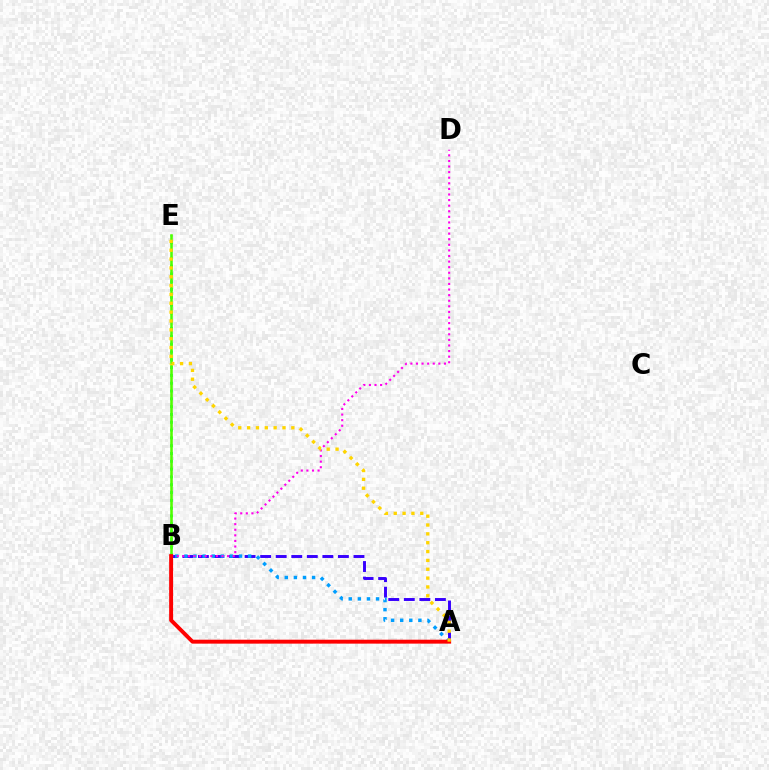{('B', 'E'): [{'color': '#00ff86', 'line_style': 'dotted', 'thickness': 2.12}, {'color': '#4fff00', 'line_style': 'solid', 'thickness': 1.84}], ('A', 'B'): [{'color': '#3700ff', 'line_style': 'dashed', 'thickness': 2.11}, {'color': '#009eff', 'line_style': 'dotted', 'thickness': 2.47}, {'color': '#ff0000', 'line_style': 'solid', 'thickness': 2.82}], ('B', 'D'): [{'color': '#ff00ed', 'line_style': 'dotted', 'thickness': 1.52}], ('A', 'E'): [{'color': '#ffd500', 'line_style': 'dotted', 'thickness': 2.4}]}